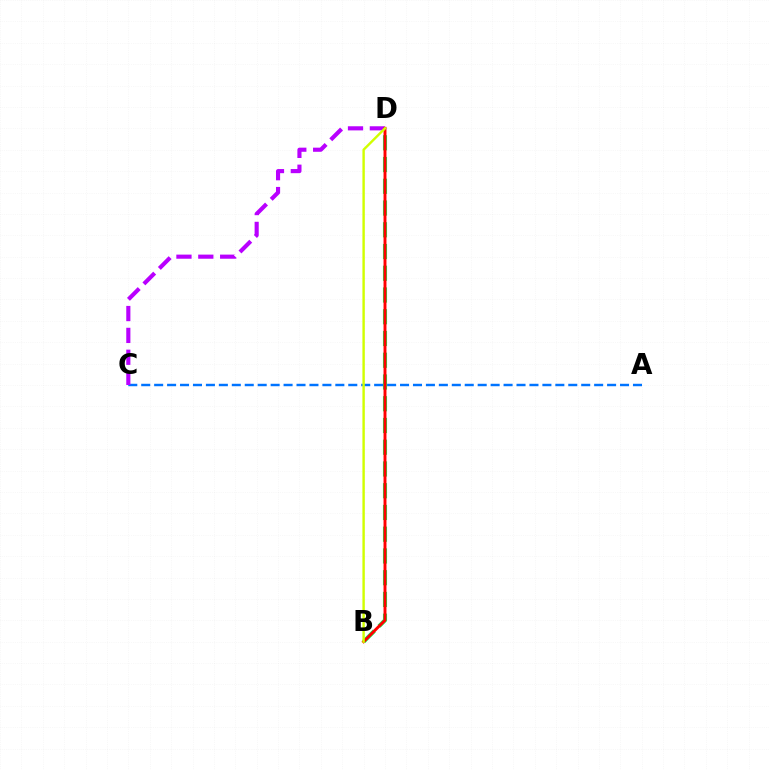{('A', 'C'): [{'color': '#0074ff', 'line_style': 'dashed', 'thickness': 1.76}], ('B', 'D'): [{'color': '#00ff5c', 'line_style': 'dashed', 'thickness': 2.95}, {'color': '#ff0000', 'line_style': 'solid', 'thickness': 2.11}, {'color': '#d1ff00', 'line_style': 'solid', 'thickness': 1.73}], ('C', 'D'): [{'color': '#b900ff', 'line_style': 'dashed', 'thickness': 2.97}]}